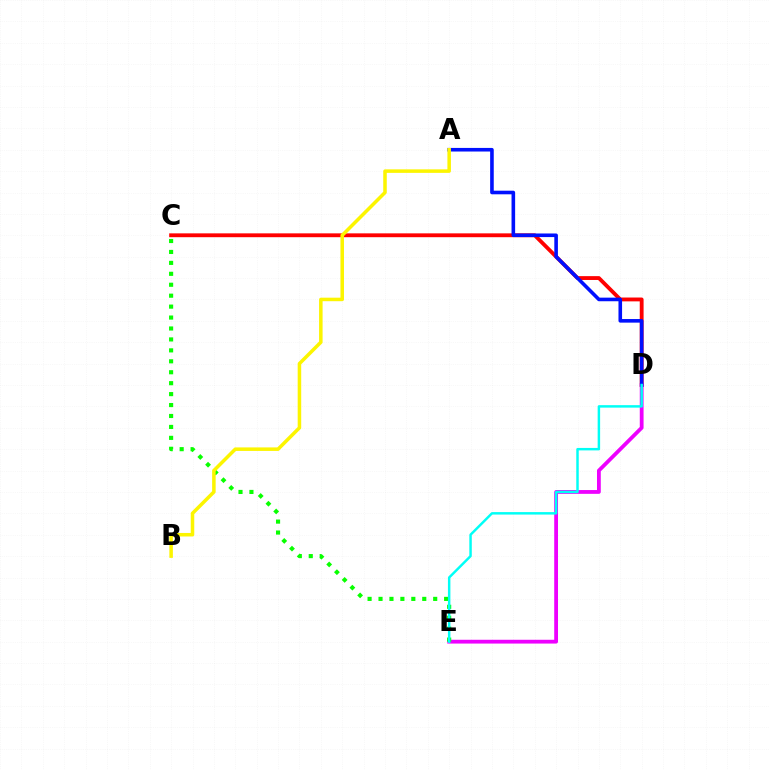{('C', 'D'): [{'color': '#ff0000', 'line_style': 'solid', 'thickness': 2.77}], ('D', 'E'): [{'color': '#ee00ff', 'line_style': 'solid', 'thickness': 2.73}, {'color': '#00fff6', 'line_style': 'solid', 'thickness': 1.77}], ('C', 'E'): [{'color': '#08ff00', 'line_style': 'dotted', 'thickness': 2.97}], ('A', 'D'): [{'color': '#0010ff', 'line_style': 'solid', 'thickness': 2.59}], ('A', 'B'): [{'color': '#fcf500', 'line_style': 'solid', 'thickness': 2.54}]}